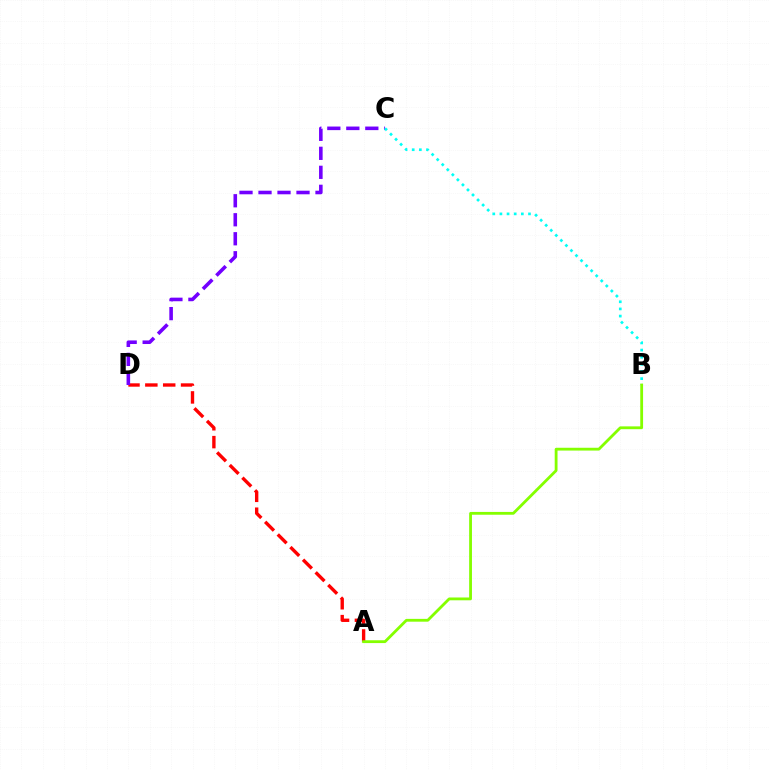{('A', 'D'): [{'color': '#ff0000', 'line_style': 'dashed', 'thickness': 2.43}], ('C', 'D'): [{'color': '#7200ff', 'line_style': 'dashed', 'thickness': 2.58}], ('B', 'C'): [{'color': '#00fff6', 'line_style': 'dotted', 'thickness': 1.94}], ('A', 'B'): [{'color': '#84ff00', 'line_style': 'solid', 'thickness': 2.02}]}